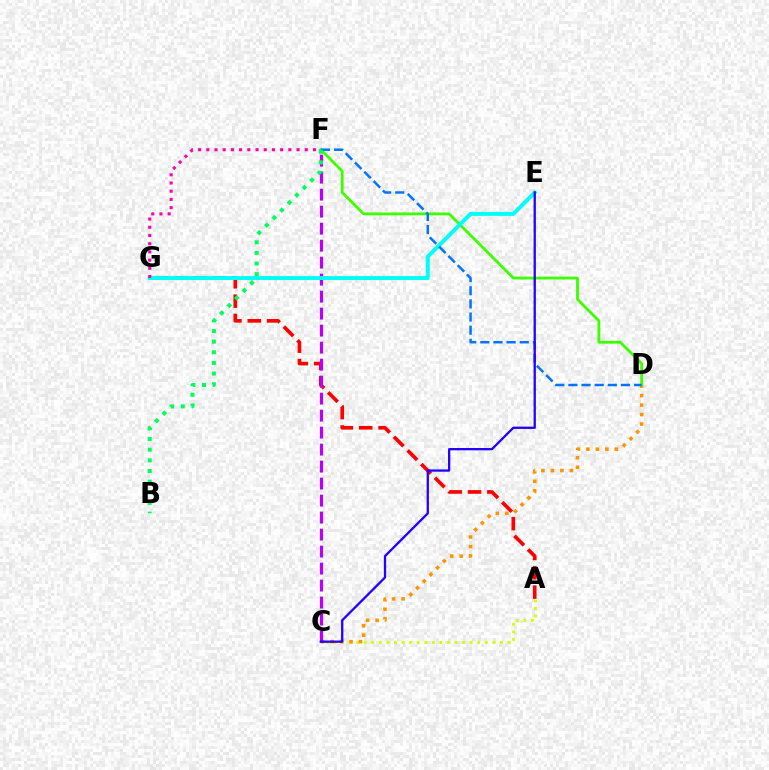{('A', 'C'): [{'color': '#d1ff00', 'line_style': 'dotted', 'thickness': 2.06}], ('C', 'D'): [{'color': '#ff9400', 'line_style': 'dotted', 'thickness': 2.58}], ('D', 'F'): [{'color': '#3dff00', 'line_style': 'solid', 'thickness': 2.02}, {'color': '#0074ff', 'line_style': 'dashed', 'thickness': 1.79}], ('A', 'G'): [{'color': '#ff0000', 'line_style': 'dashed', 'thickness': 2.63}], ('C', 'F'): [{'color': '#b900ff', 'line_style': 'dashed', 'thickness': 2.31}], ('E', 'G'): [{'color': '#00fff6', 'line_style': 'solid', 'thickness': 2.84}], ('F', 'G'): [{'color': '#ff00ac', 'line_style': 'dotted', 'thickness': 2.23}], ('C', 'E'): [{'color': '#2500ff', 'line_style': 'solid', 'thickness': 1.66}], ('B', 'F'): [{'color': '#00ff5c', 'line_style': 'dotted', 'thickness': 2.89}]}